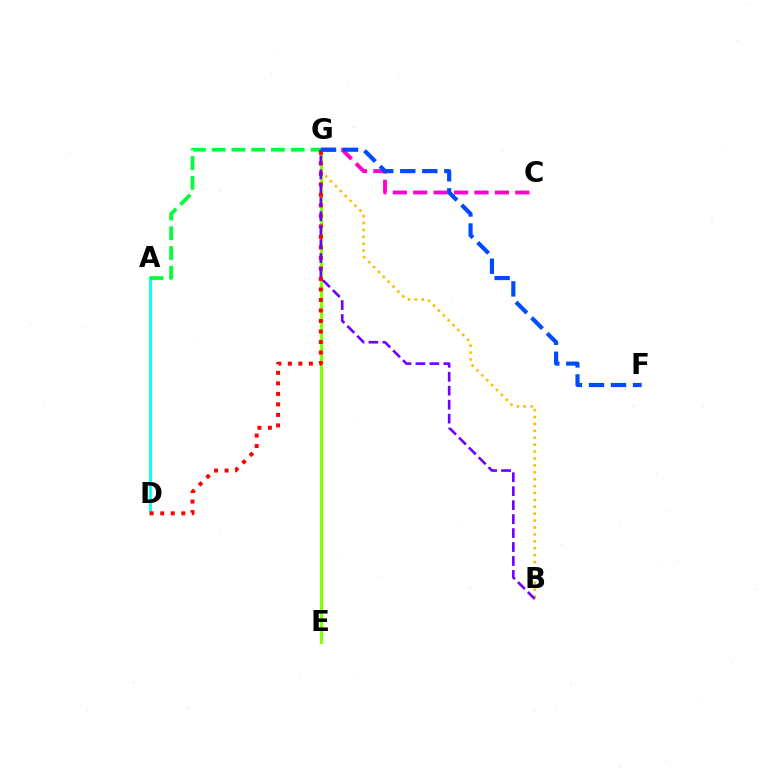{('E', 'G'): [{'color': '#84ff00', 'line_style': 'solid', 'thickness': 2.31}], ('A', 'D'): [{'color': '#00fff6', 'line_style': 'solid', 'thickness': 2.04}], ('C', 'G'): [{'color': '#ff00cf', 'line_style': 'dashed', 'thickness': 2.77}], ('B', 'G'): [{'color': '#ffbd00', 'line_style': 'dotted', 'thickness': 1.88}, {'color': '#7200ff', 'line_style': 'dashed', 'thickness': 1.9}], ('A', 'G'): [{'color': '#00ff39', 'line_style': 'dashed', 'thickness': 2.68}], ('D', 'G'): [{'color': '#ff0000', 'line_style': 'dotted', 'thickness': 2.86}], ('F', 'G'): [{'color': '#004bff', 'line_style': 'dashed', 'thickness': 2.99}]}